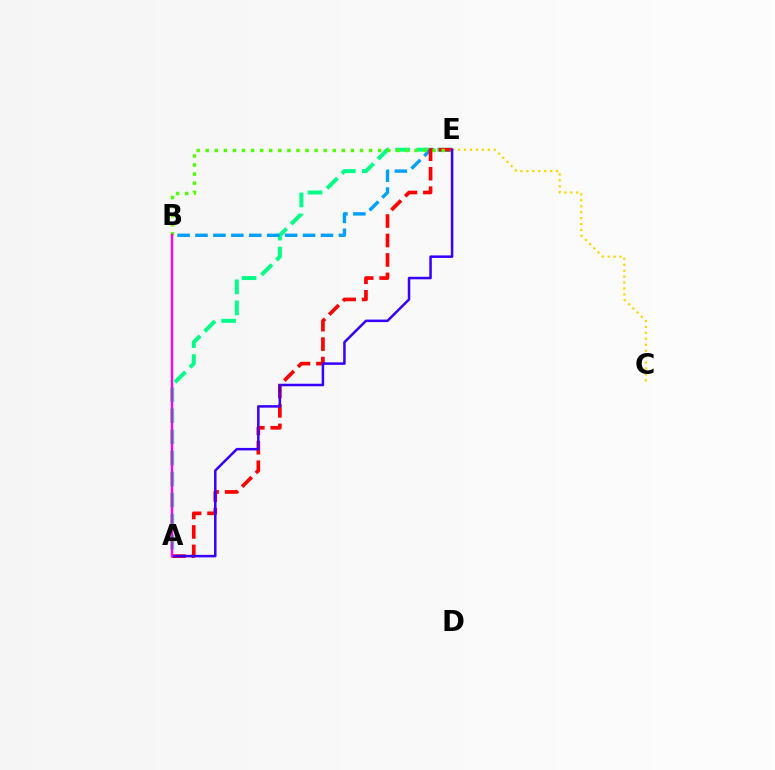{('A', 'E'): [{'color': '#00ff86', 'line_style': 'dashed', 'thickness': 2.86}, {'color': '#ff0000', 'line_style': 'dashed', 'thickness': 2.64}, {'color': '#3700ff', 'line_style': 'solid', 'thickness': 1.81}], ('B', 'E'): [{'color': '#009eff', 'line_style': 'dashed', 'thickness': 2.44}, {'color': '#4fff00', 'line_style': 'dotted', 'thickness': 2.47}], ('C', 'E'): [{'color': '#ffd500', 'line_style': 'dotted', 'thickness': 1.61}], ('A', 'B'): [{'color': '#ff00ed', 'line_style': 'solid', 'thickness': 1.72}]}